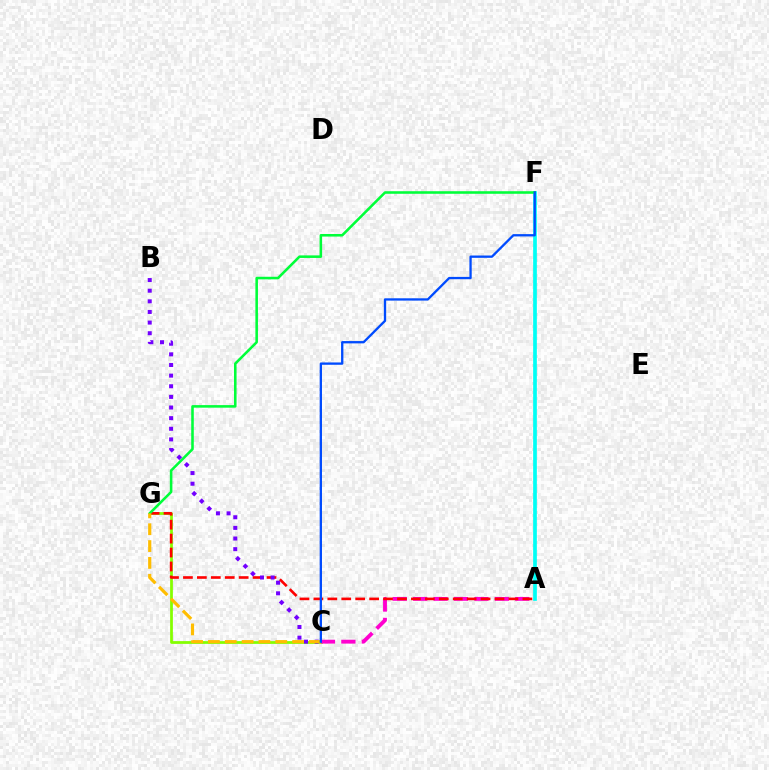{('A', 'F'): [{'color': '#00fff6', 'line_style': 'solid', 'thickness': 2.66}], ('C', 'G'): [{'color': '#84ff00', 'line_style': 'solid', 'thickness': 1.98}, {'color': '#ffbd00', 'line_style': 'dashed', 'thickness': 2.29}], ('A', 'C'): [{'color': '#ff00cf', 'line_style': 'dashed', 'thickness': 2.77}], ('A', 'G'): [{'color': '#ff0000', 'line_style': 'dashed', 'thickness': 1.89}], ('F', 'G'): [{'color': '#00ff39', 'line_style': 'solid', 'thickness': 1.85}], ('B', 'C'): [{'color': '#7200ff', 'line_style': 'dotted', 'thickness': 2.89}], ('C', 'F'): [{'color': '#004bff', 'line_style': 'solid', 'thickness': 1.67}]}